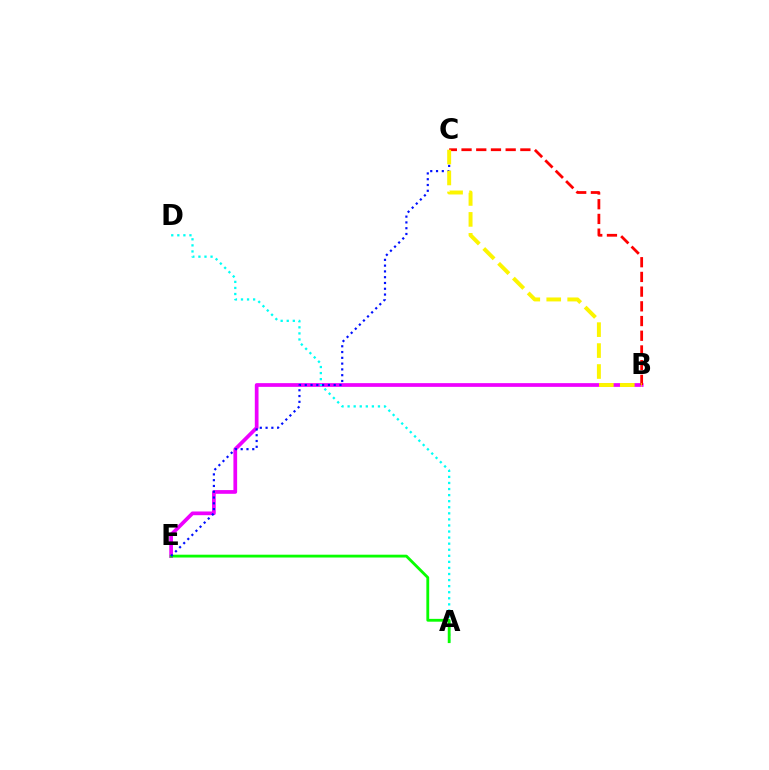{('B', 'E'): [{'color': '#ee00ff', 'line_style': 'solid', 'thickness': 2.68}], ('B', 'C'): [{'color': '#ff0000', 'line_style': 'dashed', 'thickness': 2.0}, {'color': '#fcf500', 'line_style': 'dashed', 'thickness': 2.84}], ('A', 'D'): [{'color': '#00fff6', 'line_style': 'dotted', 'thickness': 1.65}], ('A', 'E'): [{'color': '#08ff00', 'line_style': 'solid', 'thickness': 2.03}], ('C', 'E'): [{'color': '#0010ff', 'line_style': 'dotted', 'thickness': 1.57}]}